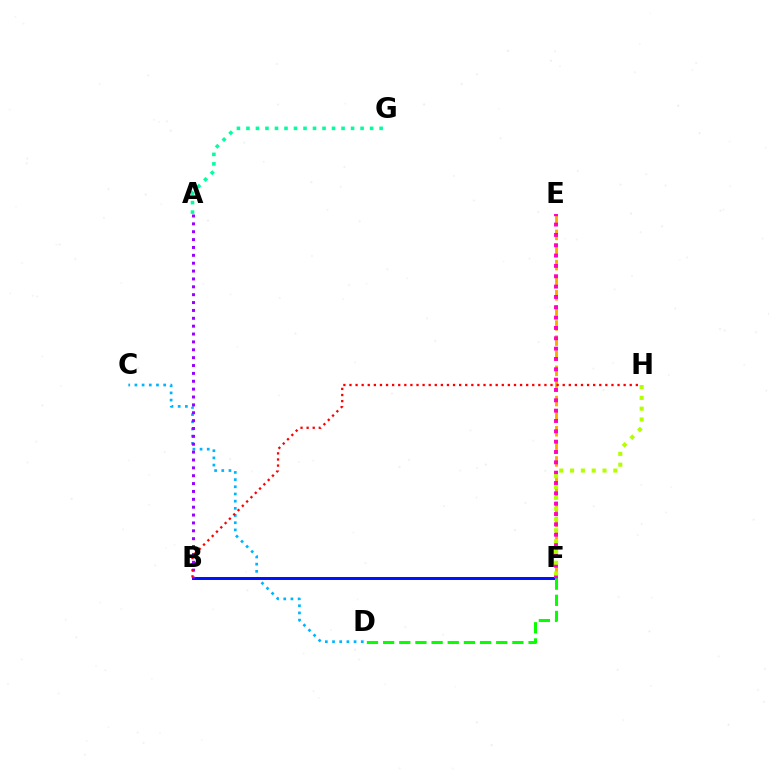{('C', 'D'): [{'color': '#00b5ff', 'line_style': 'dotted', 'thickness': 1.95}], ('B', 'F'): [{'color': '#0010ff', 'line_style': 'solid', 'thickness': 2.14}], ('E', 'F'): [{'color': '#ffa500', 'line_style': 'dashed', 'thickness': 2.05}, {'color': '#ff00bd', 'line_style': 'dotted', 'thickness': 2.81}], ('D', 'F'): [{'color': '#08ff00', 'line_style': 'dashed', 'thickness': 2.2}], ('F', 'H'): [{'color': '#b3ff00', 'line_style': 'dotted', 'thickness': 2.94}], ('A', 'B'): [{'color': '#9b00ff', 'line_style': 'dotted', 'thickness': 2.14}], ('A', 'G'): [{'color': '#00ff9d', 'line_style': 'dotted', 'thickness': 2.58}], ('B', 'H'): [{'color': '#ff0000', 'line_style': 'dotted', 'thickness': 1.66}]}